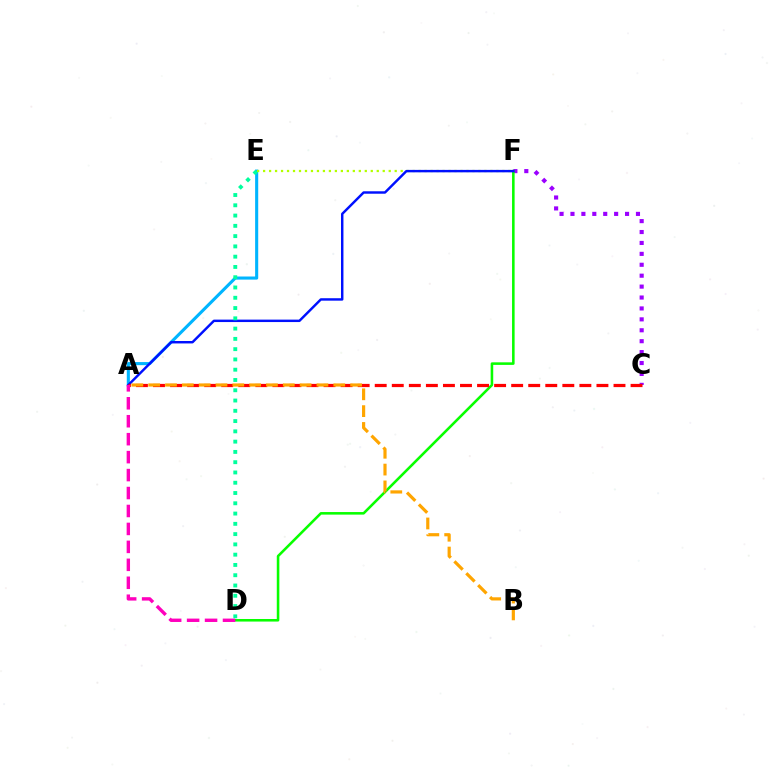{('A', 'E'): [{'color': '#00b5ff', 'line_style': 'solid', 'thickness': 2.23}], ('E', 'F'): [{'color': '#b3ff00', 'line_style': 'dotted', 'thickness': 1.63}], ('C', 'F'): [{'color': '#9b00ff', 'line_style': 'dotted', 'thickness': 2.97}], ('D', 'F'): [{'color': '#08ff00', 'line_style': 'solid', 'thickness': 1.85}], ('A', 'F'): [{'color': '#0010ff', 'line_style': 'solid', 'thickness': 1.76}], ('A', 'C'): [{'color': '#ff0000', 'line_style': 'dashed', 'thickness': 2.32}], ('A', 'D'): [{'color': '#ff00bd', 'line_style': 'dashed', 'thickness': 2.44}], ('A', 'B'): [{'color': '#ffa500', 'line_style': 'dashed', 'thickness': 2.29}], ('D', 'E'): [{'color': '#00ff9d', 'line_style': 'dotted', 'thickness': 2.79}]}